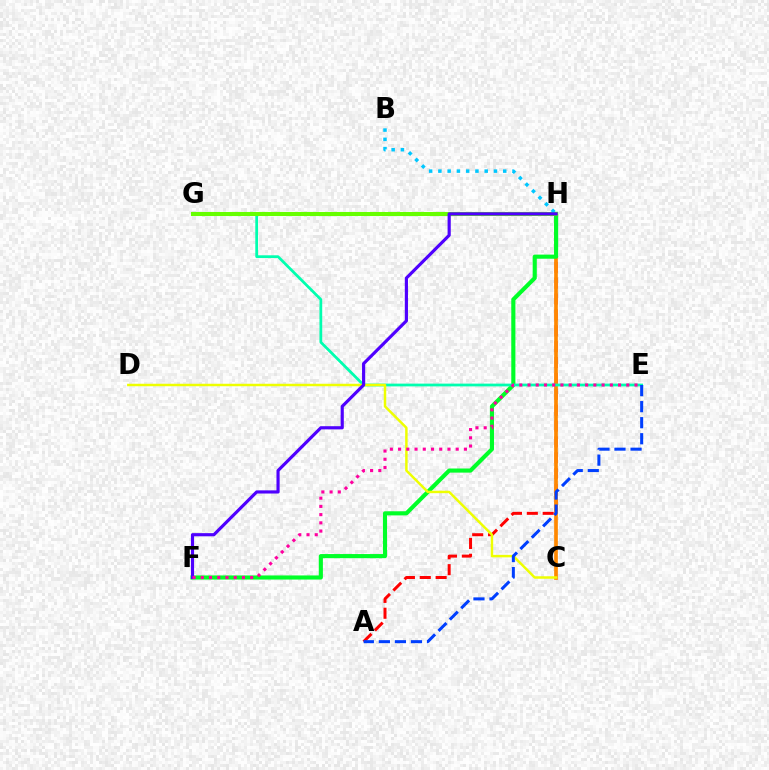{('A', 'H'): [{'color': '#ff0000', 'line_style': 'dashed', 'thickness': 2.16}], ('G', 'H'): [{'color': '#d600ff', 'line_style': 'dotted', 'thickness': 2.15}, {'color': '#66ff00', 'line_style': 'solid', 'thickness': 2.93}], ('C', 'H'): [{'color': '#ff8800', 'line_style': 'solid', 'thickness': 2.66}], ('F', 'H'): [{'color': '#00ff27', 'line_style': 'solid', 'thickness': 2.96}, {'color': '#4f00ff', 'line_style': 'solid', 'thickness': 2.27}], ('E', 'G'): [{'color': '#00ffaf', 'line_style': 'solid', 'thickness': 1.98}], ('C', 'D'): [{'color': '#eeff00', 'line_style': 'solid', 'thickness': 1.78}], ('B', 'H'): [{'color': '#00c7ff', 'line_style': 'dotted', 'thickness': 2.52}], ('E', 'F'): [{'color': '#ff00a0', 'line_style': 'dotted', 'thickness': 2.24}], ('A', 'E'): [{'color': '#003fff', 'line_style': 'dashed', 'thickness': 2.18}]}